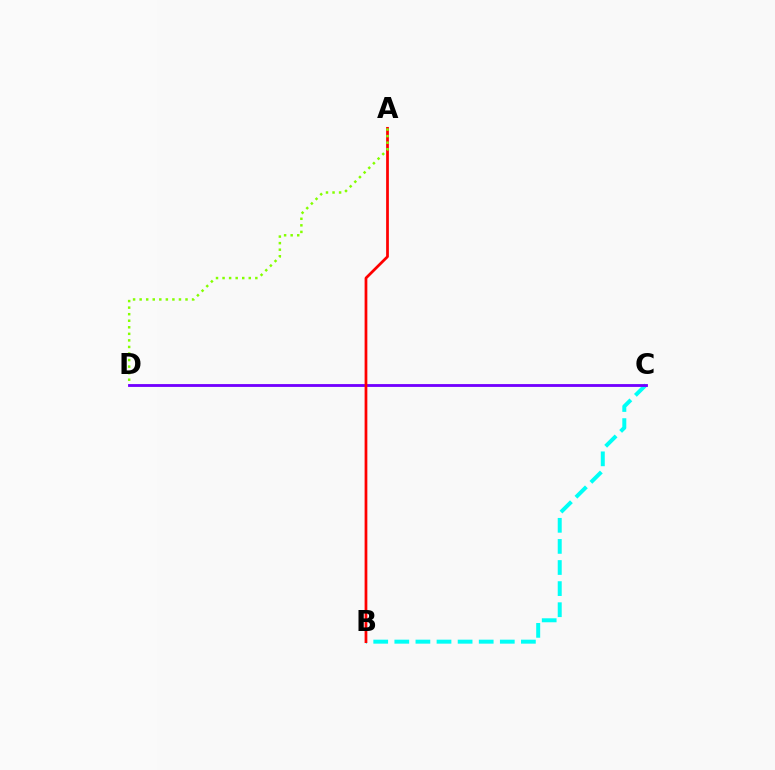{('B', 'C'): [{'color': '#00fff6', 'line_style': 'dashed', 'thickness': 2.87}], ('C', 'D'): [{'color': '#7200ff', 'line_style': 'solid', 'thickness': 2.04}], ('A', 'B'): [{'color': '#ff0000', 'line_style': 'solid', 'thickness': 1.98}], ('A', 'D'): [{'color': '#84ff00', 'line_style': 'dotted', 'thickness': 1.78}]}